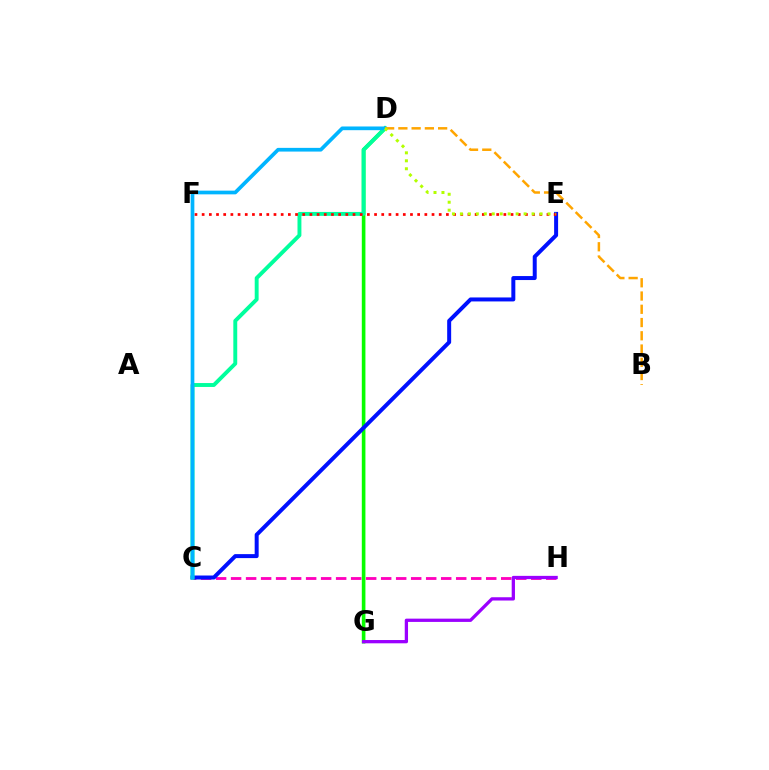{('C', 'H'): [{'color': '#ff00bd', 'line_style': 'dashed', 'thickness': 2.04}], ('D', 'G'): [{'color': '#08ff00', 'line_style': 'solid', 'thickness': 2.61}], ('C', 'E'): [{'color': '#0010ff', 'line_style': 'solid', 'thickness': 2.87}], ('C', 'D'): [{'color': '#00ff9d', 'line_style': 'solid', 'thickness': 2.81}, {'color': '#00b5ff', 'line_style': 'solid', 'thickness': 2.67}], ('E', 'F'): [{'color': '#ff0000', 'line_style': 'dotted', 'thickness': 1.95}], ('B', 'D'): [{'color': '#ffa500', 'line_style': 'dashed', 'thickness': 1.8}], ('G', 'H'): [{'color': '#9b00ff', 'line_style': 'solid', 'thickness': 2.36}], ('D', 'E'): [{'color': '#b3ff00', 'line_style': 'dotted', 'thickness': 2.16}]}